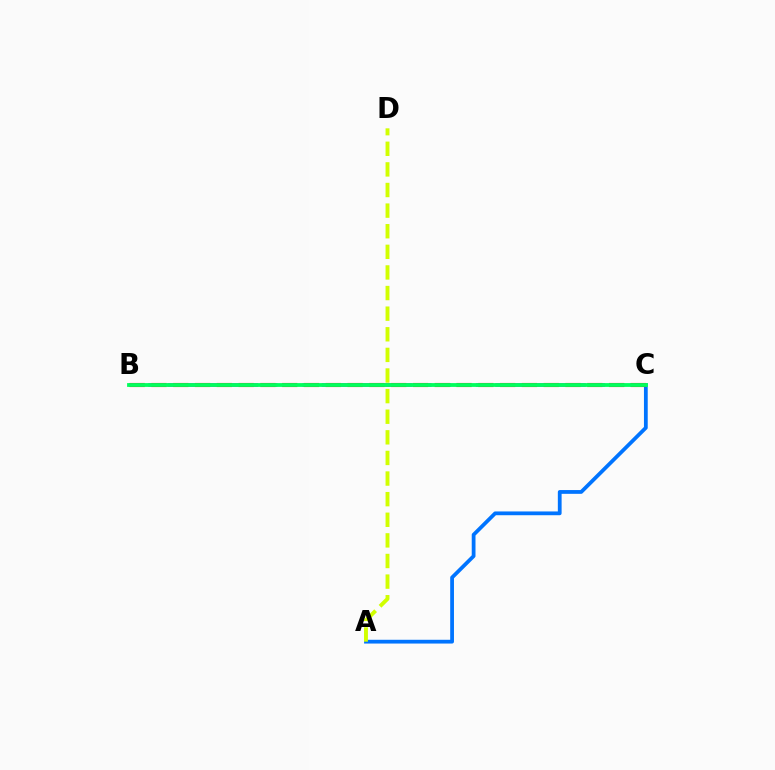{('B', 'C'): [{'color': '#b900ff', 'line_style': 'dashed', 'thickness': 2.62}, {'color': '#ff0000', 'line_style': 'dashed', 'thickness': 2.96}, {'color': '#00ff5c', 'line_style': 'solid', 'thickness': 2.74}], ('A', 'C'): [{'color': '#0074ff', 'line_style': 'solid', 'thickness': 2.72}], ('A', 'D'): [{'color': '#d1ff00', 'line_style': 'dashed', 'thickness': 2.8}]}